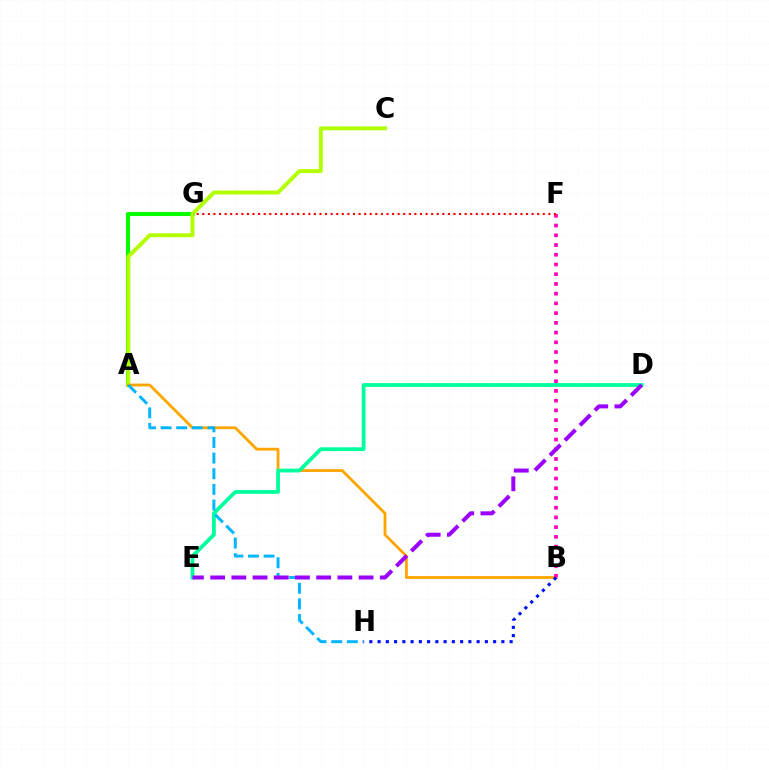{('A', 'G'): [{'color': '#08ff00', 'line_style': 'solid', 'thickness': 2.95}], ('A', 'C'): [{'color': '#b3ff00', 'line_style': 'solid', 'thickness': 2.84}], ('A', 'B'): [{'color': '#ffa500', 'line_style': 'solid', 'thickness': 2.03}], ('B', 'F'): [{'color': '#ff00bd', 'line_style': 'dotted', 'thickness': 2.64}], ('D', 'E'): [{'color': '#00ff9d', 'line_style': 'solid', 'thickness': 2.72}, {'color': '#9b00ff', 'line_style': 'dashed', 'thickness': 2.88}], ('A', 'H'): [{'color': '#00b5ff', 'line_style': 'dashed', 'thickness': 2.12}], ('B', 'H'): [{'color': '#0010ff', 'line_style': 'dotted', 'thickness': 2.24}], ('F', 'G'): [{'color': '#ff0000', 'line_style': 'dotted', 'thickness': 1.52}]}